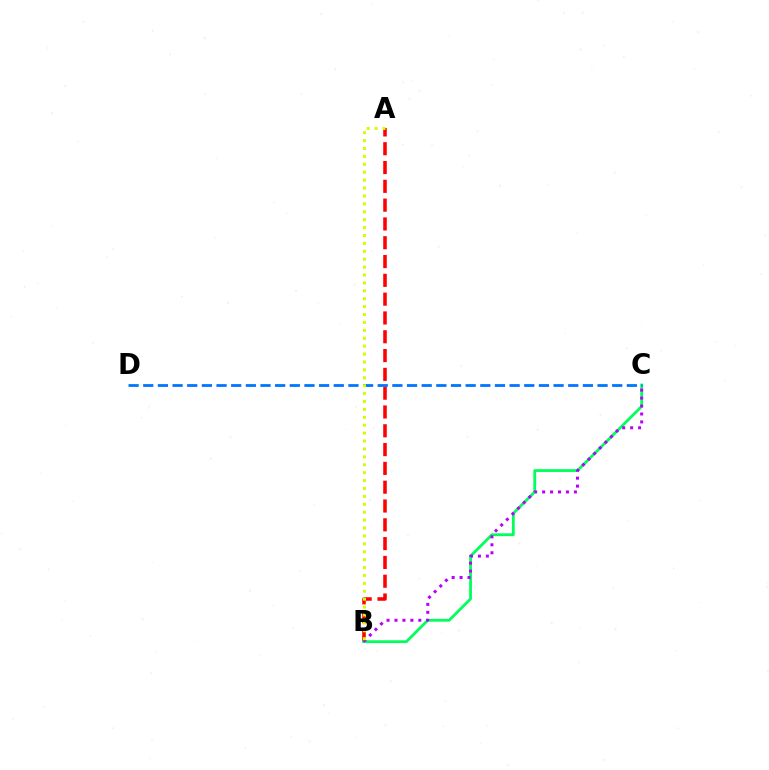{('A', 'B'): [{'color': '#ff0000', 'line_style': 'dashed', 'thickness': 2.55}, {'color': '#d1ff00', 'line_style': 'dotted', 'thickness': 2.15}], ('B', 'C'): [{'color': '#00ff5c', 'line_style': 'solid', 'thickness': 2.0}, {'color': '#b900ff', 'line_style': 'dotted', 'thickness': 2.16}], ('C', 'D'): [{'color': '#0074ff', 'line_style': 'dashed', 'thickness': 1.99}]}